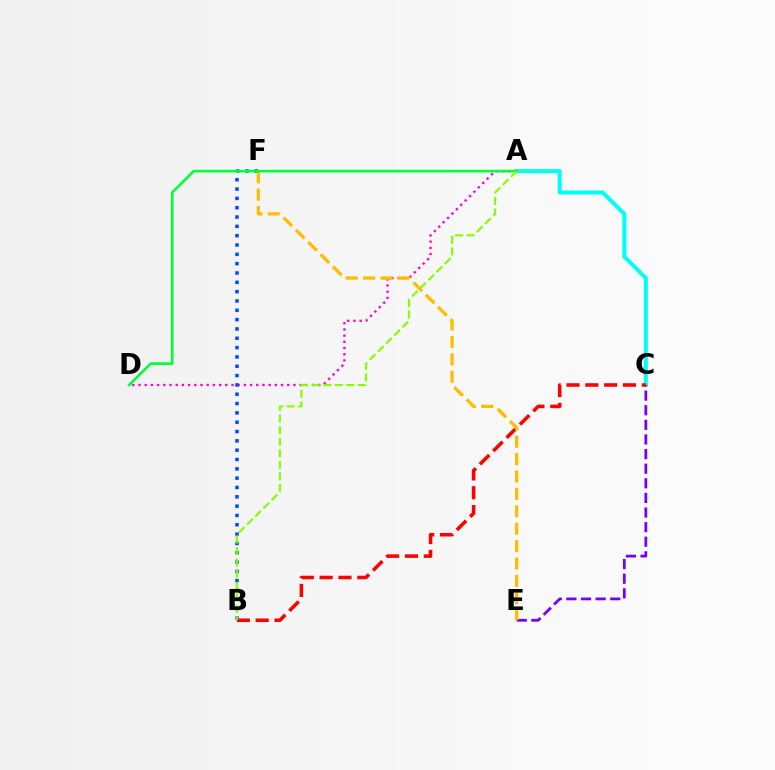{('A', 'C'): [{'color': '#00fff6', 'line_style': 'solid', 'thickness': 2.91}], ('C', 'E'): [{'color': '#7200ff', 'line_style': 'dashed', 'thickness': 1.99}], ('B', 'C'): [{'color': '#ff0000', 'line_style': 'dashed', 'thickness': 2.56}], ('A', 'D'): [{'color': '#ff00cf', 'line_style': 'dotted', 'thickness': 1.68}, {'color': '#00ff39', 'line_style': 'solid', 'thickness': 1.91}], ('B', 'F'): [{'color': '#004bff', 'line_style': 'dotted', 'thickness': 2.53}], ('E', 'F'): [{'color': '#ffbd00', 'line_style': 'dashed', 'thickness': 2.36}], ('A', 'B'): [{'color': '#84ff00', 'line_style': 'dashed', 'thickness': 1.57}]}